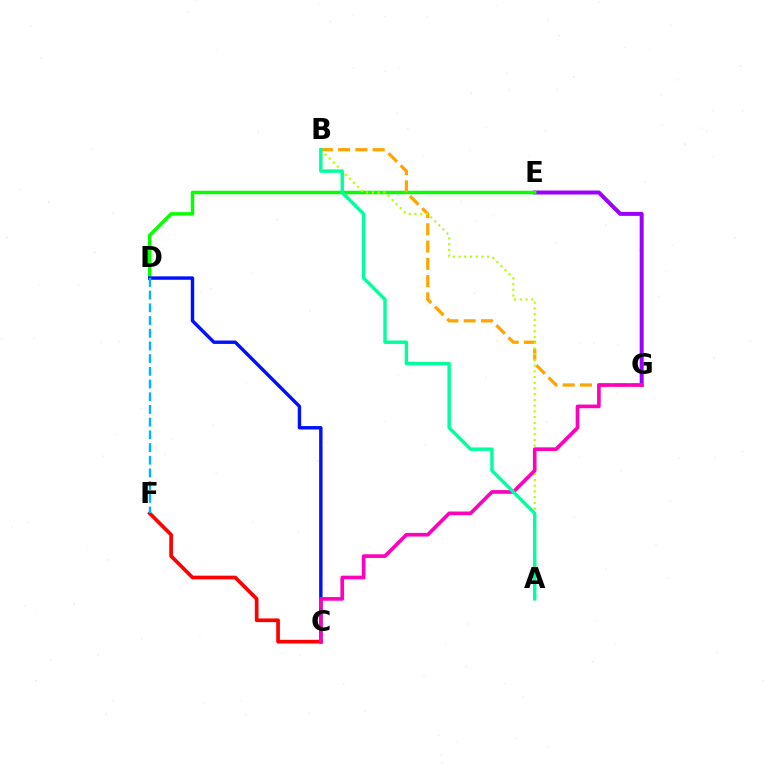{('C', 'F'): [{'color': '#ff0000', 'line_style': 'solid', 'thickness': 2.66}], ('E', 'G'): [{'color': '#9b00ff', 'line_style': 'solid', 'thickness': 2.86}], ('D', 'E'): [{'color': '#08ff00', 'line_style': 'solid', 'thickness': 2.5}], ('C', 'D'): [{'color': '#0010ff', 'line_style': 'solid', 'thickness': 2.46}], ('B', 'G'): [{'color': '#ffa500', 'line_style': 'dashed', 'thickness': 2.35}], ('A', 'B'): [{'color': '#b3ff00', 'line_style': 'dotted', 'thickness': 1.55}, {'color': '#00ff9d', 'line_style': 'solid', 'thickness': 2.46}], ('D', 'F'): [{'color': '#00b5ff', 'line_style': 'dashed', 'thickness': 1.73}], ('C', 'G'): [{'color': '#ff00bd', 'line_style': 'solid', 'thickness': 2.63}]}